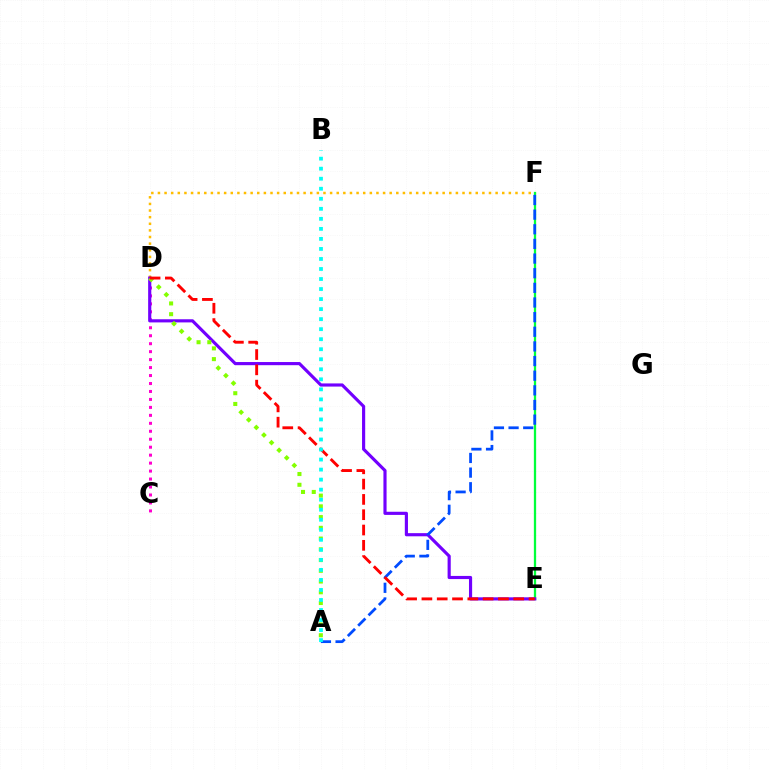{('D', 'F'): [{'color': '#ffbd00', 'line_style': 'dotted', 'thickness': 1.8}], ('C', 'D'): [{'color': '#ff00cf', 'line_style': 'dotted', 'thickness': 2.16}], ('E', 'F'): [{'color': '#00ff39', 'line_style': 'solid', 'thickness': 1.64}], ('D', 'E'): [{'color': '#7200ff', 'line_style': 'solid', 'thickness': 2.27}, {'color': '#ff0000', 'line_style': 'dashed', 'thickness': 2.08}], ('A', 'F'): [{'color': '#004bff', 'line_style': 'dashed', 'thickness': 1.99}], ('A', 'D'): [{'color': '#84ff00', 'line_style': 'dotted', 'thickness': 2.92}], ('A', 'B'): [{'color': '#00fff6', 'line_style': 'dotted', 'thickness': 2.73}]}